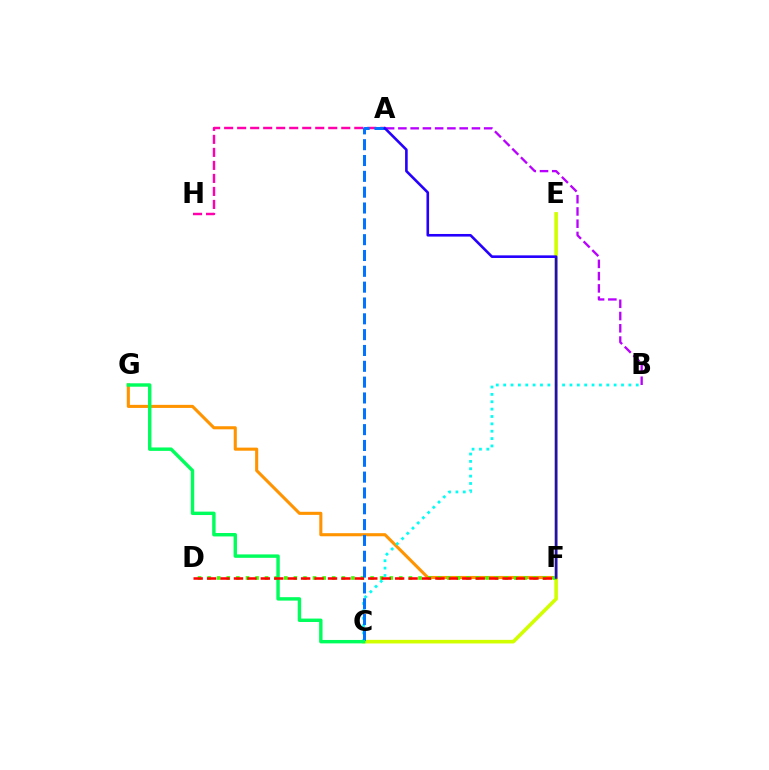{('F', 'G'): [{'color': '#ff9400', 'line_style': 'solid', 'thickness': 2.22}], ('B', 'C'): [{'color': '#00fff6', 'line_style': 'dotted', 'thickness': 2.0}], ('A', 'H'): [{'color': '#ff00ac', 'line_style': 'dashed', 'thickness': 1.77}], ('C', 'E'): [{'color': '#d1ff00', 'line_style': 'solid', 'thickness': 2.59}], ('D', 'F'): [{'color': '#3dff00', 'line_style': 'dotted', 'thickness': 2.6}, {'color': '#ff0000', 'line_style': 'dashed', 'thickness': 1.82}], ('A', 'C'): [{'color': '#0074ff', 'line_style': 'dashed', 'thickness': 2.15}], ('A', 'B'): [{'color': '#b900ff', 'line_style': 'dashed', 'thickness': 1.67}], ('C', 'G'): [{'color': '#00ff5c', 'line_style': 'solid', 'thickness': 2.46}], ('A', 'F'): [{'color': '#2500ff', 'line_style': 'solid', 'thickness': 1.88}]}